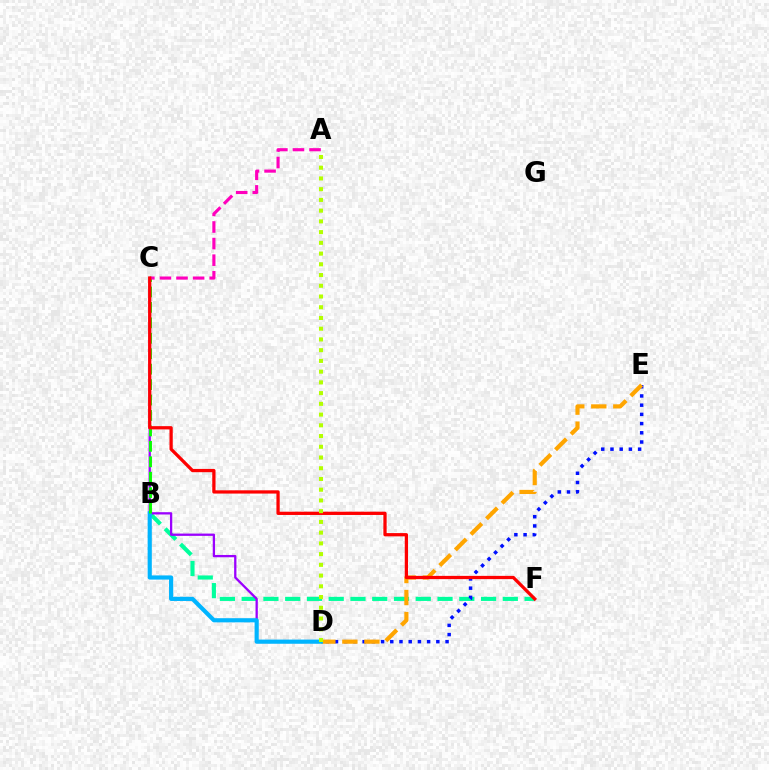{('B', 'F'): [{'color': '#00ff9d', 'line_style': 'dashed', 'thickness': 2.96}], ('D', 'E'): [{'color': '#0010ff', 'line_style': 'dotted', 'thickness': 2.5}, {'color': '#ffa500', 'line_style': 'dashed', 'thickness': 2.99}], ('C', 'D'): [{'color': '#9b00ff', 'line_style': 'solid', 'thickness': 1.65}], ('B', 'D'): [{'color': '#00b5ff', 'line_style': 'solid', 'thickness': 3.0}], ('B', 'C'): [{'color': '#08ff00', 'line_style': 'dashed', 'thickness': 2.1}], ('A', 'C'): [{'color': '#ff00bd', 'line_style': 'dashed', 'thickness': 2.25}], ('C', 'F'): [{'color': '#ff0000', 'line_style': 'solid', 'thickness': 2.35}], ('A', 'D'): [{'color': '#b3ff00', 'line_style': 'dotted', 'thickness': 2.92}]}